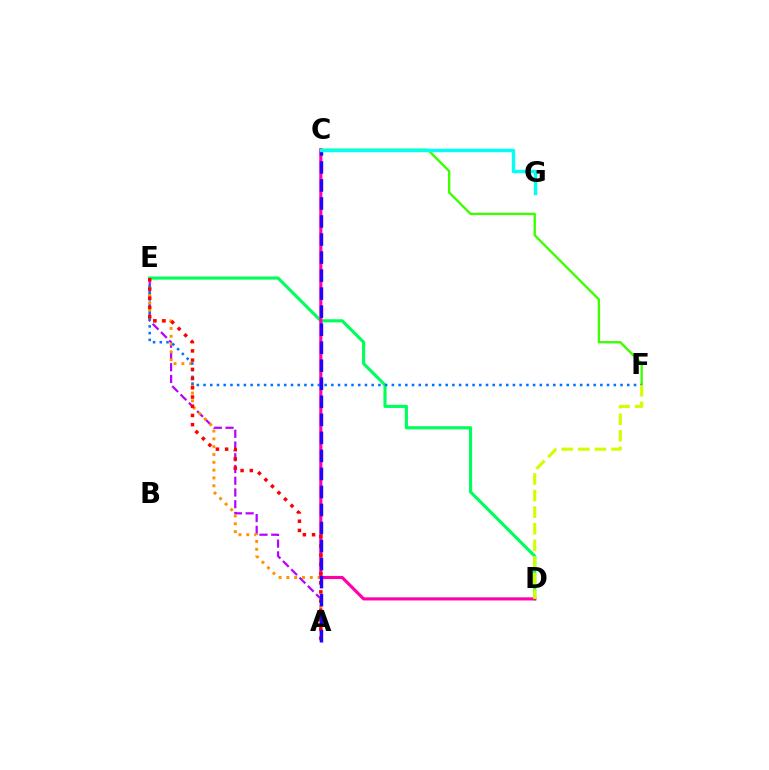{('D', 'E'): [{'color': '#00ff5c', 'line_style': 'solid', 'thickness': 2.26}], ('A', 'E'): [{'color': '#b900ff', 'line_style': 'dashed', 'thickness': 1.59}, {'color': '#ff9400', 'line_style': 'dotted', 'thickness': 2.12}, {'color': '#ff0000', 'line_style': 'dotted', 'thickness': 2.5}], ('C', 'F'): [{'color': '#3dff00', 'line_style': 'solid', 'thickness': 1.7}], ('C', 'D'): [{'color': '#ff00ac', 'line_style': 'solid', 'thickness': 2.25}], ('E', 'F'): [{'color': '#0074ff', 'line_style': 'dotted', 'thickness': 1.83}], ('D', 'F'): [{'color': '#d1ff00', 'line_style': 'dashed', 'thickness': 2.26}], ('A', 'C'): [{'color': '#2500ff', 'line_style': 'dashed', 'thickness': 2.45}], ('C', 'G'): [{'color': '#00fff6', 'line_style': 'solid', 'thickness': 2.45}]}